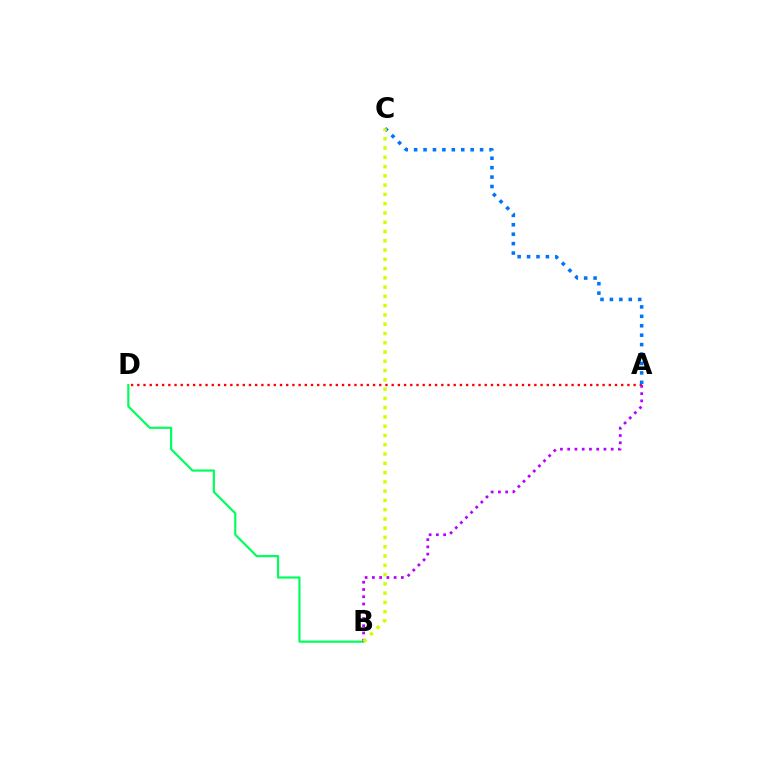{('B', 'D'): [{'color': '#00ff5c', 'line_style': 'solid', 'thickness': 1.57}], ('A', 'D'): [{'color': '#ff0000', 'line_style': 'dotted', 'thickness': 1.69}], ('A', 'C'): [{'color': '#0074ff', 'line_style': 'dotted', 'thickness': 2.56}], ('A', 'B'): [{'color': '#b900ff', 'line_style': 'dotted', 'thickness': 1.97}], ('B', 'C'): [{'color': '#d1ff00', 'line_style': 'dotted', 'thickness': 2.52}]}